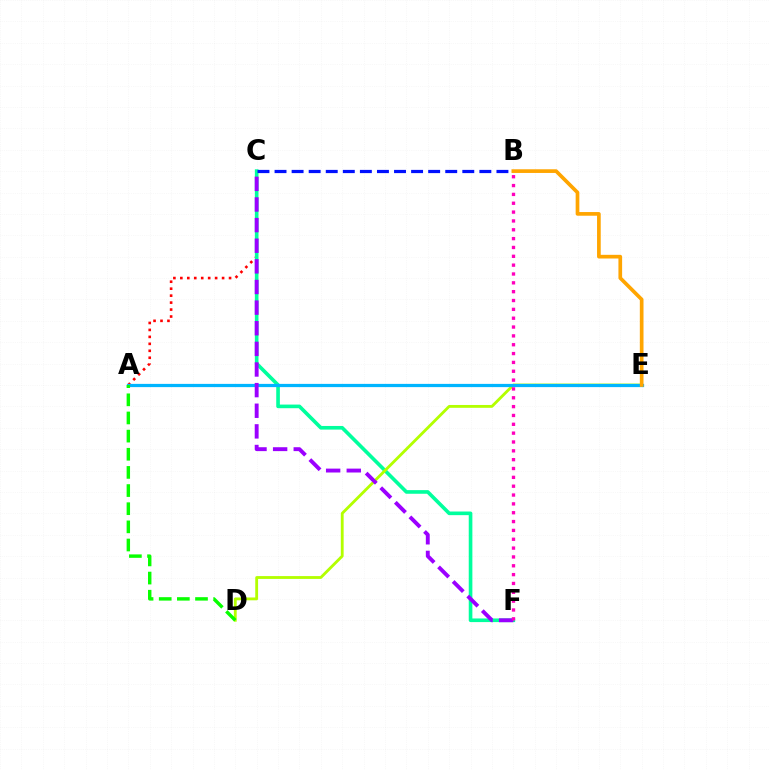{('A', 'C'): [{'color': '#ff0000', 'line_style': 'dotted', 'thickness': 1.89}], ('C', 'F'): [{'color': '#00ff9d', 'line_style': 'solid', 'thickness': 2.62}, {'color': '#9b00ff', 'line_style': 'dashed', 'thickness': 2.8}], ('D', 'E'): [{'color': '#b3ff00', 'line_style': 'solid', 'thickness': 2.04}], ('A', 'E'): [{'color': '#00b5ff', 'line_style': 'solid', 'thickness': 2.33}], ('B', 'C'): [{'color': '#0010ff', 'line_style': 'dashed', 'thickness': 2.32}], ('A', 'D'): [{'color': '#08ff00', 'line_style': 'dashed', 'thickness': 2.47}], ('B', 'F'): [{'color': '#ff00bd', 'line_style': 'dotted', 'thickness': 2.4}], ('B', 'E'): [{'color': '#ffa500', 'line_style': 'solid', 'thickness': 2.65}]}